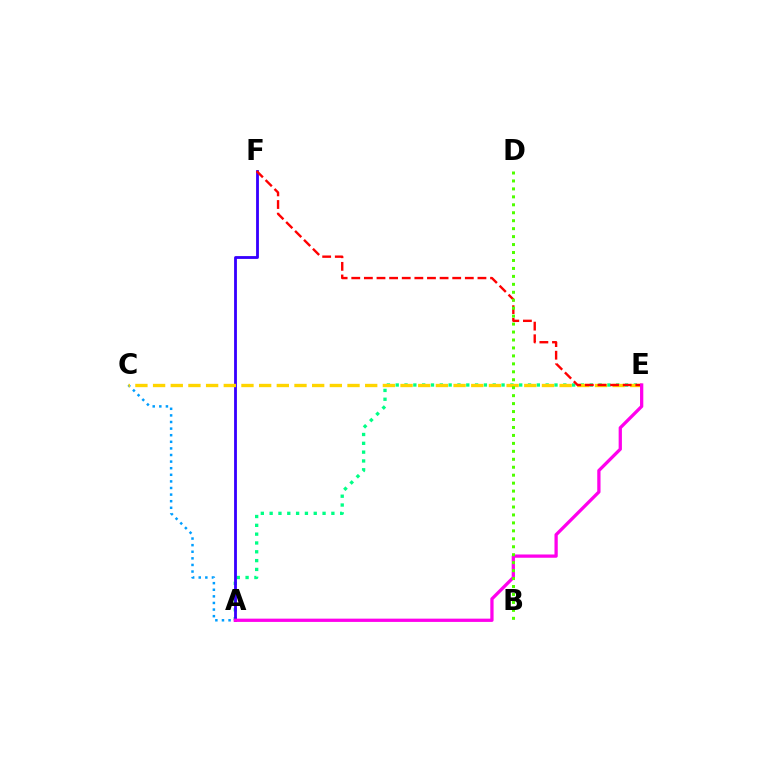{('A', 'E'): [{'color': '#00ff86', 'line_style': 'dotted', 'thickness': 2.4}, {'color': '#ff00ed', 'line_style': 'solid', 'thickness': 2.35}], ('A', 'F'): [{'color': '#3700ff', 'line_style': 'solid', 'thickness': 2.03}], ('A', 'C'): [{'color': '#009eff', 'line_style': 'dotted', 'thickness': 1.79}], ('C', 'E'): [{'color': '#ffd500', 'line_style': 'dashed', 'thickness': 2.4}], ('E', 'F'): [{'color': '#ff0000', 'line_style': 'dashed', 'thickness': 1.71}], ('B', 'D'): [{'color': '#4fff00', 'line_style': 'dotted', 'thickness': 2.16}]}